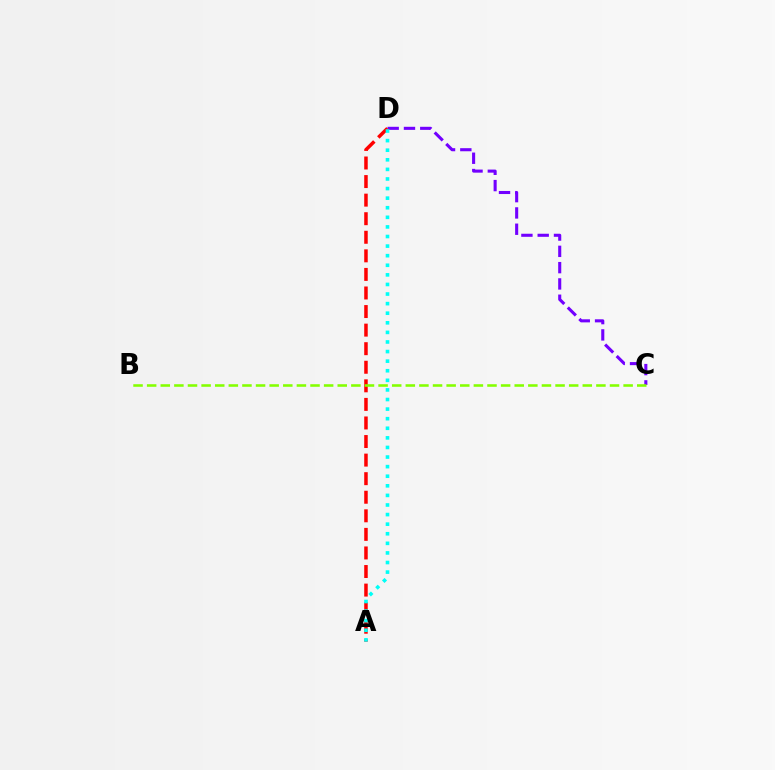{('C', 'D'): [{'color': '#7200ff', 'line_style': 'dashed', 'thickness': 2.21}], ('A', 'D'): [{'color': '#ff0000', 'line_style': 'dashed', 'thickness': 2.52}, {'color': '#00fff6', 'line_style': 'dotted', 'thickness': 2.61}], ('B', 'C'): [{'color': '#84ff00', 'line_style': 'dashed', 'thickness': 1.85}]}